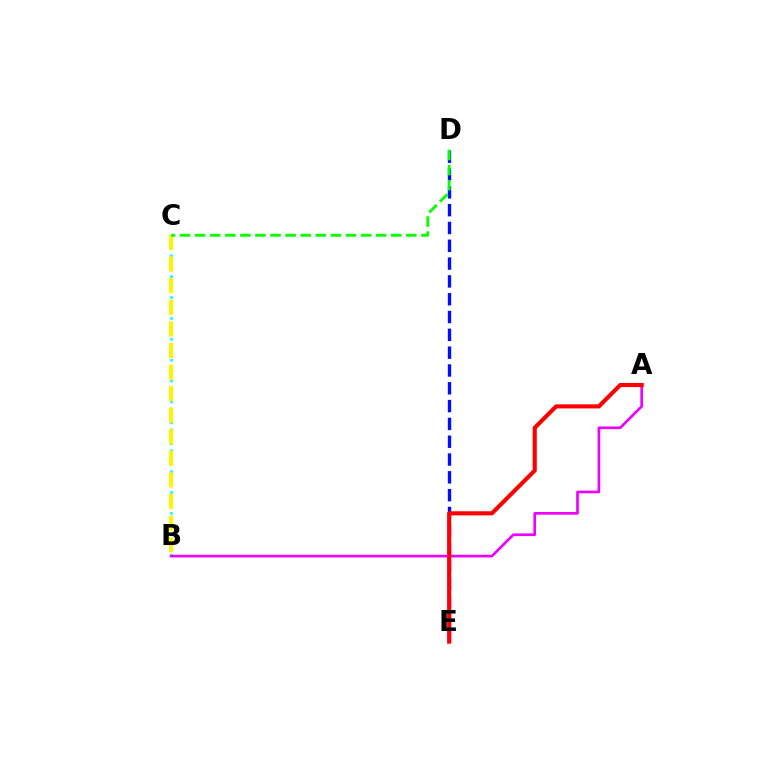{('D', 'E'): [{'color': '#0010ff', 'line_style': 'dashed', 'thickness': 2.42}], ('B', 'C'): [{'color': '#00fff6', 'line_style': 'dotted', 'thickness': 1.89}, {'color': '#fcf500', 'line_style': 'dashed', 'thickness': 2.93}], ('C', 'D'): [{'color': '#08ff00', 'line_style': 'dashed', 'thickness': 2.05}], ('A', 'B'): [{'color': '#ee00ff', 'line_style': 'solid', 'thickness': 1.92}], ('A', 'E'): [{'color': '#ff0000', 'line_style': 'solid', 'thickness': 2.96}]}